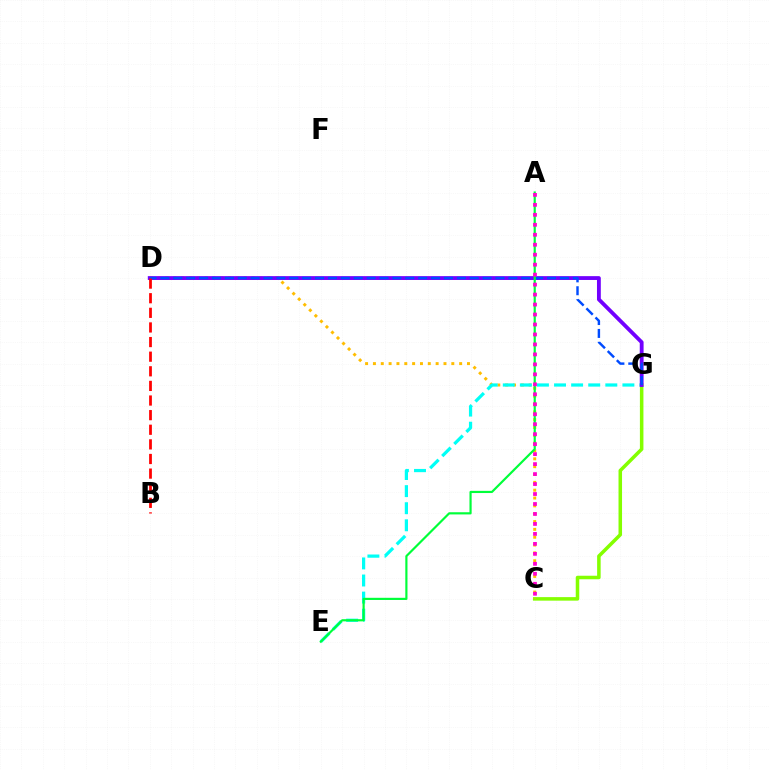{('C', 'G'): [{'color': '#84ff00', 'line_style': 'solid', 'thickness': 2.54}], ('C', 'D'): [{'color': '#ffbd00', 'line_style': 'dotted', 'thickness': 2.13}], ('E', 'G'): [{'color': '#00fff6', 'line_style': 'dashed', 'thickness': 2.32}], ('D', 'G'): [{'color': '#7200ff', 'line_style': 'solid', 'thickness': 2.76}, {'color': '#004bff', 'line_style': 'dashed', 'thickness': 1.75}], ('A', 'E'): [{'color': '#00ff39', 'line_style': 'solid', 'thickness': 1.57}], ('A', 'C'): [{'color': '#ff00cf', 'line_style': 'dotted', 'thickness': 2.71}], ('B', 'D'): [{'color': '#ff0000', 'line_style': 'dashed', 'thickness': 1.99}]}